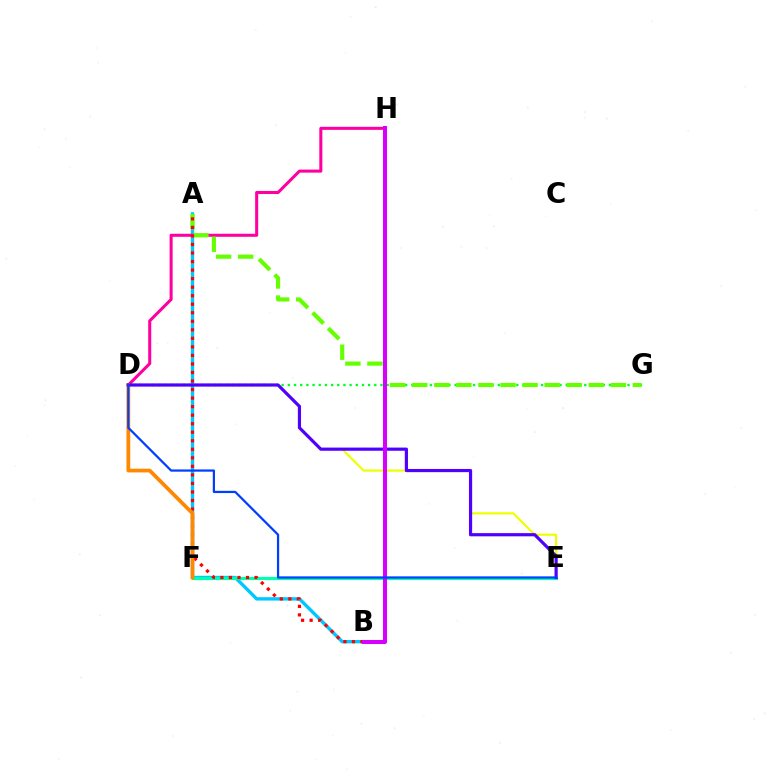{('D', 'E'): [{'color': '#eeff00', 'line_style': 'solid', 'thickness': 1.57}, {'color': '#4f00ff', 'line_style': 'solid', 'thickness': 2.29}, {'color': '#003fff', 'line_style': 'solid', 'thickness': 1.61}], ('A', 'B'): [{'color': '#00c7ff', 'line_style': 'solid', 'thickness': 2.42}, {'color': '#ff0000', 'line_style': 'dotted', 'thickness': 2.32}], ('D', 'H'): [{'color': '#ff00a0', 'line_style': 'solid', 'thickness': 2.2}], ('D', 'G'): [{'color': '#00ff27', 'line_style': 'dotted', 'thickness': 1.68}], ('A', 'G'): [{'color': '#66ff00', 'line_style': 'dashed', 'thickness': 3.0}], ('E', 'F'): [{'color': '#00ffaf', 'line_style': 'solid', 'thickness': 2.29}], ('D', 'F'): [{'color': '#ff8800', 'line_style': 'solid', 'thickness': 2.69}], ('B', 'H'): [{'color': '#d600ff', 'line_style': 'solid', 'thickness': 2.91}]}